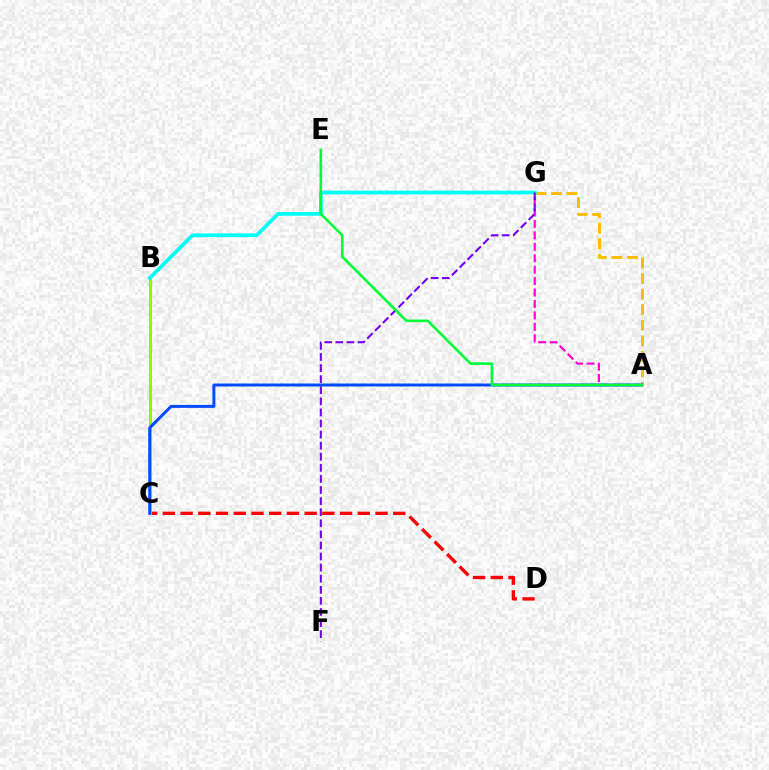{('A', 'G'): [{'color': '#ff00cf', 'line_style': 'dashed', 'thickness': 1.55}, {'color': '#ffbd00', 'line_style': 'dashed', 'thickness': 2.11}], ('C', 'D'): [{'color': '#ff0000', 'line_style': 'dashed', 'thickness': 2.41}], ('B', 'C'): [{'color': '#84ff00', 'line_style': 'solid', 'thickness': 2.18}], ('B', 'G'): [{'color': '#00fff6', 'line_style': 'solid', 'thickness': 2.67}], ('A', 'C'): [{'color': '#004bff', 'line_style': 'solid', 'thickness': 2.14}], ('F', 'G'): [{'color': '#7200ff', 'line_style': 'dashed', 'thickness': 1.51}], ('A', 'E'): [{'color': '#00ff39', 'line_style': 'solid', 'thickness': 1.87}]}